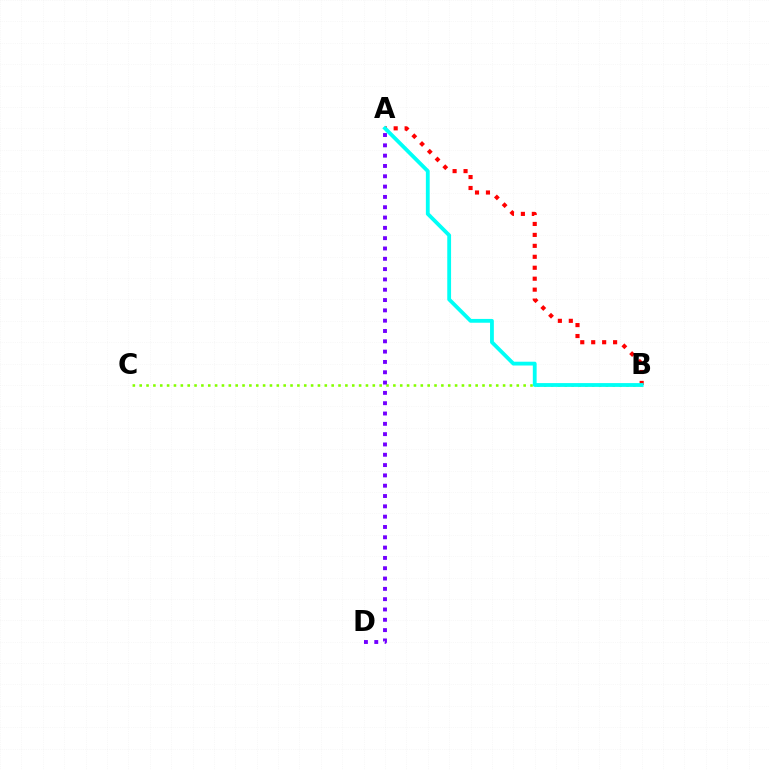{('A', 'B'): [{'color': '#ff0000', 'line_style': 'dotted', 'thickness': 2.97}, {'color': '#00fff6', 'line_style': 'solid', 'thickness': 2.74}], ('B', 'C'): [{'color': '#84ff00', 'line_style': 'dotted', 'thickness': 1.86}], ('A', 'D'): [{'color': '#7200ff', 'line_style': 'dotted', 'thickness': 2.8}]}